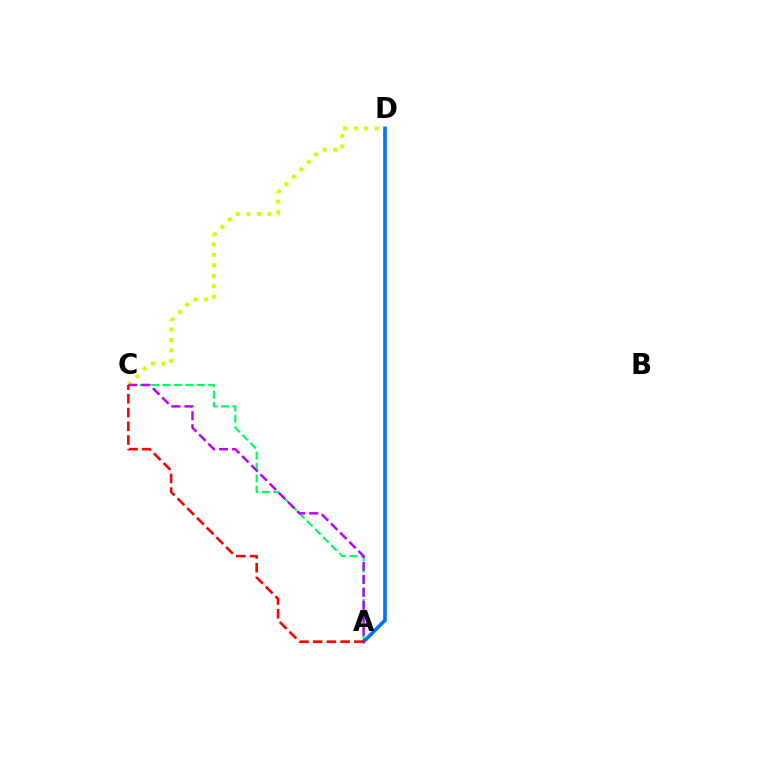{('A', 'C'): [{'color': '#00ff5c', 'line_style': 'dashed', 'thickness': 1.55}, {'color': '#b900ff', 'line_style': 'dashed', 'thickness': 1.76}, {'color': '#ff0000', 'line_style': 'dashed', 'thickness': 1.87}], ('A', 'D'): [{'color': '#0074ff', 'line_style': 'solid', 'thickness': 2.63}], ('C', 'D'): [{'color': '#d1ff00', 'line_style': 'dotted', 'thickness': 2.85}]}